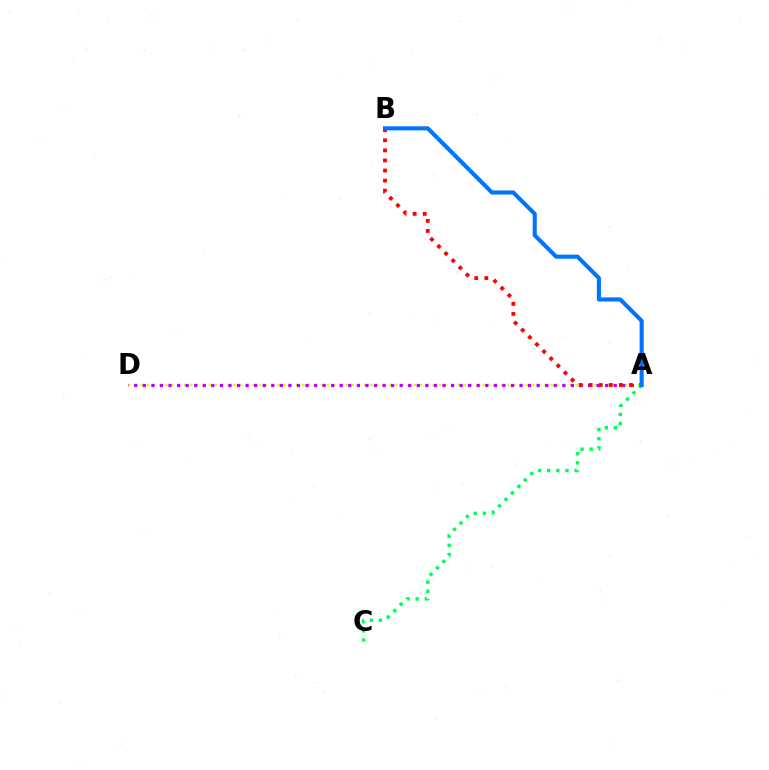{('A', 'D'): [{'color': '#d1ff00', 'line_style': 'dotted', 'thickness': 1.69}, {'color': '#b900ff', 'line_style': 'dotted', 'thickness': 2.33}], ('A', 'B'): [{'color': '#ff0000', 'line_style': 'dotted', 'thickness': 2.74}, {'color': '#0074ff', 'line_style': 'solid', 'thickness': 2.95}], ('A', 'C'): [{'color': '#00ff5c', 'line_style': 'dotted', 'thickness': 2.48}]}